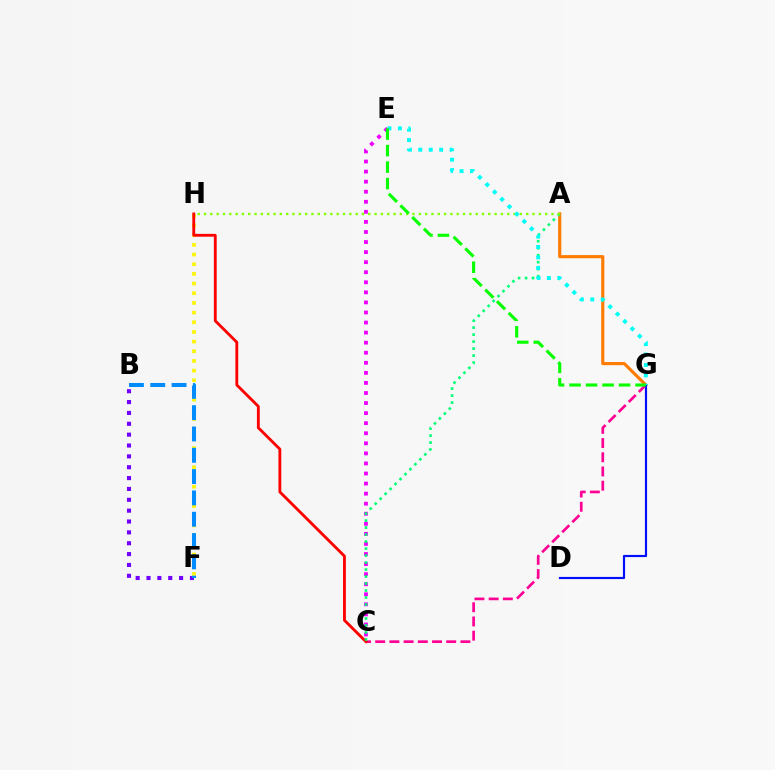{('B', 'F'): [{'color': '#7200ff', 'line_style': 'dotted', 'thickness': 2.95}, {'color': '#008cff', 'line_style': 'dashed', 'thickness': 2.89}], ('F', 'H'): [{'color': '#fcf500', 'line_style': 'dotted', 'thickness': 2.63}], ('C', 'G'): [{'color': '#ff0094', 'line_style': 'dashed', 'thickness': 1.93}], ('A', 'G'): [{'color': '#ff7c00', 'line_style': 'solid', 'thickness': 2.26}], ('C', 'H'): [{'color': '#ff0000', 'line_style': 'solid', 'thickness': 2.04}], ('C', 'E'): [{'color': '#ee00ff', 'line_style': 'dotted', 'thickness': 2.73}], ('D', 'G'): [{'color': '#0010ff', 'line_style': 'solid', 'thickness': 1.57}], ('A', 'C'): [{'color': '#00ff74', 'line_style': 'dotted', 'thickness': 1.9}], ('A', 'H'): [{'color': '#84ff00', 'line_style': 'dotted', 'thickness': 1.72}], ('E', 'G'): [{'color': '#00fff6', 'line_style': 'dotted', 'thickness': 2.84}, {'color': '#08ff00', 'line_style': 'dashed', 'thickness': 2.24}]}